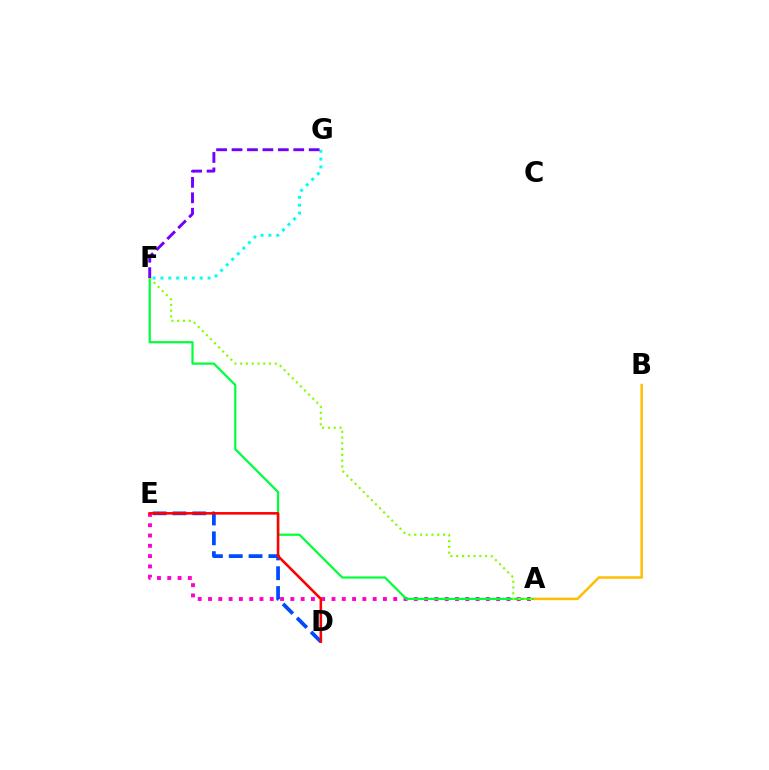{('F', 'G'): [{'color': '#00fff6', 'line_style': 'dotted', 'thickness': 2.13}, {'color': '#7200ff', 'line_style': 'dashed', 'thickness': 2.1}], ('A', 'E'): [{'color': '#ff00cf', 'line_style': 'dotted', 'thickness': 2.8}], ('A', 'F'): [{'color': '#00ff39', 'line_style': 'solid', 'thickness': 1.6}, {'color': '#84ff00', 'line_style': 'dotted', 'thickness': 1.57}], ('D', 'E'): [{'color': '#004bff', 'line_style': 'dashed', 'thickness': 2.69}, {'color': '#ff0000', 'line_style': 'solid', 'thickness': 1.85}], ('A', 'B'): [{'color': '#ffbd00', 'line_style': 'solid', 'thickness': 1.78}]}